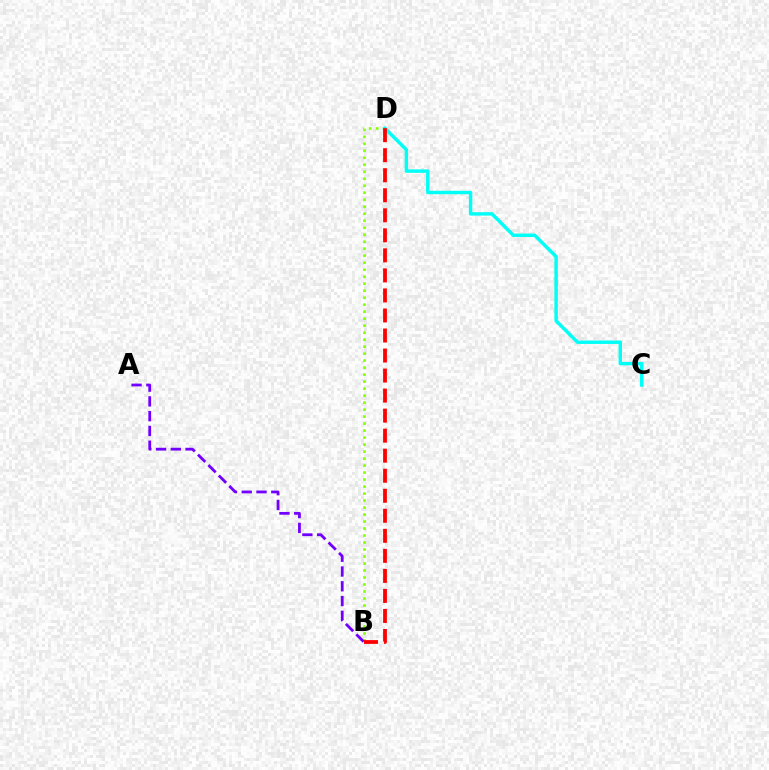{('B', 'D'): [{'color': '#84ff00', 'line_style': 'dotted', 'thickness': 1.9}, {'color': '#ff0000', 'line_style': 'dashed', 'thickness': 2.72}], ('A', 'B'): [{'color': '#7200ff', 'line_style': 'dashed', 'thickness': 2.01}], ('C', 'D'): [{'color': '#00fff6', 'line_style': 'solid', 'thickness': 2.47}]}